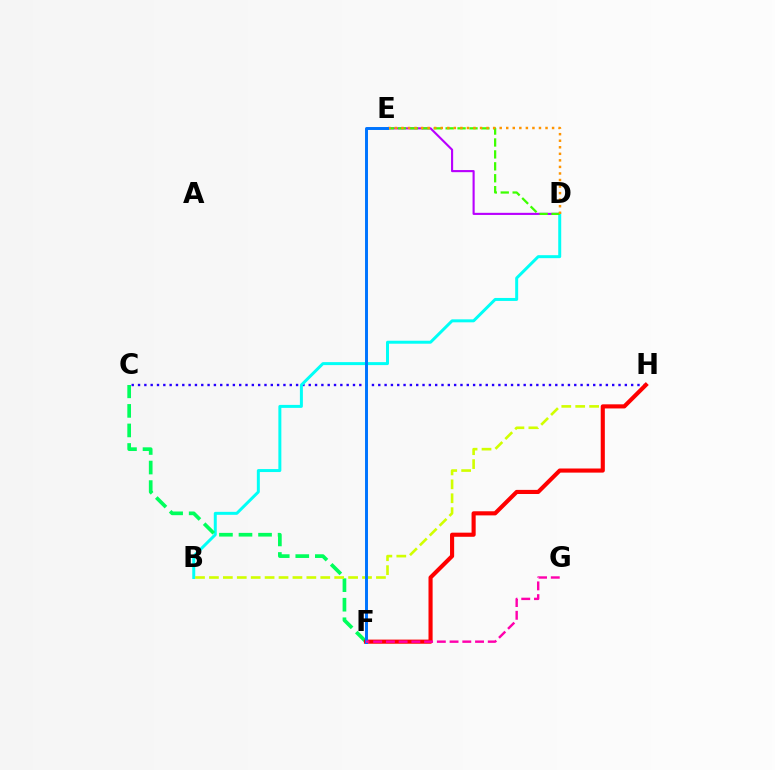{('D', 'E'): [{'color': '#b900ff', 'line_style': 'solid', 'thickness': 1.52}, {'color': '#3dff00', 'line_style': 'dashed', 'thickness': 1.62}, {'color': '#ff9400', 'line_style': 'dotted', 'thickness': 1.78}], ('C', 'H'): [{'color': '#2500ff', 'line_style': 'dotted', 'thickness': 1.72}], ('B', 'D'): [{'color': '#00fff6', 'line_style': 'solid', 'thickness': 2.14}], ('C', 'F'): [{'color': '#00ff5c', 'line_style': 'dashed', 'thickness': 2.66}], ('B', 'H'): [{'color': '#d1ff00', 'line_style': 'dashed', 'thickness': 1.89}], ('F', 'H'): [{'color': '#ff0000', 'line_style': 'solid', 'thickness': 2.97}], ('E', 'F'): [{'color': '#0074ff', 'line_style': 'solid', 'thickness': 2.13}], ('F', 'G'): [{'color': '#ff00ac', 'line_style': 'dashed', 'thickness': 1.73}]}